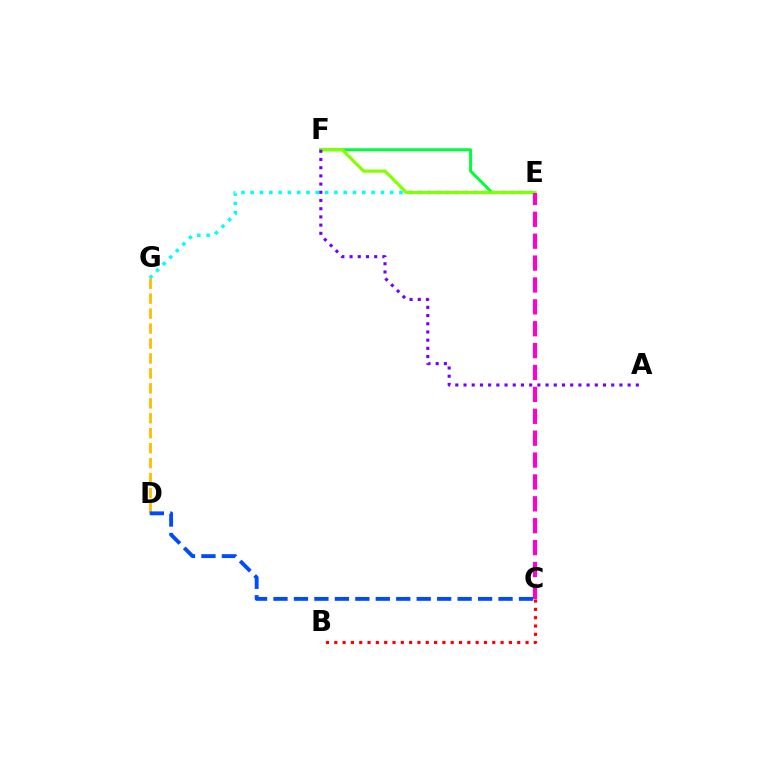{('E', 'G'): [{'color': '#00fff6', 'line_style': 'dotted', 'thickness': 2.53}], ('E', 'F'): [{'color': '#00ff39', 'line_style': 'solid', 'thickness': 2.15}, {'color': '#84ff00', 'line_style': 'solid', 'thickness': 2.3}], ('D', 'G'): [{'color': '#ffbd00', 'line_style': 'dashed', 'thickness': 2.03}], ('C', 'E'): [{'color': '#ff00cf', 'line_style': 'dashed', 'thickness': 2.97}], ('C', 'D'): [{'color': '#004bff', 'line_style': 'dashed', 'thickness': 2.78}], ('B', 'C'): [{'color': '#ff0000', 'line_style': 'dotted', 'thickness': 2.26}], ('A', 'F'): [{'color': '#7200ff', 'line_style': 'dotted', 'thickness': 2.23}]}